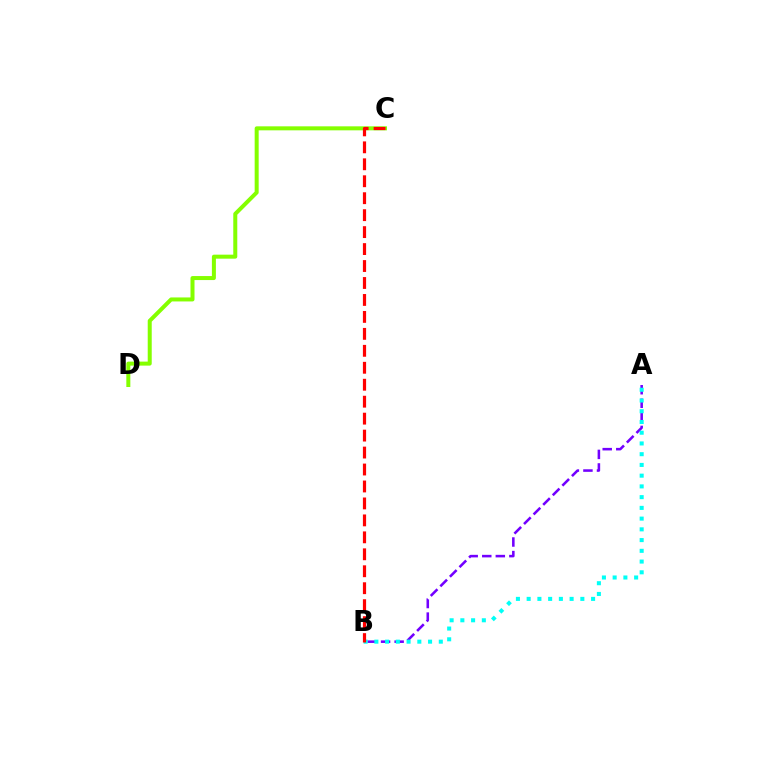{('A', 'B'): [{'color': '#7200ff', 'line_style': 'dashed', 'thickness': 1.84}, {'color': '#00fff6', 'line_style': 'dotted', 'thickness': 2.92}], ('C', 'D'): [{'color': '#84ff00', 'line_style': 'solid', 'thickness': 2.88}], ('B', 'C'): [{'color': '#ff0000', 'line_style': 'dashed', 'thickness': 2.3}]}